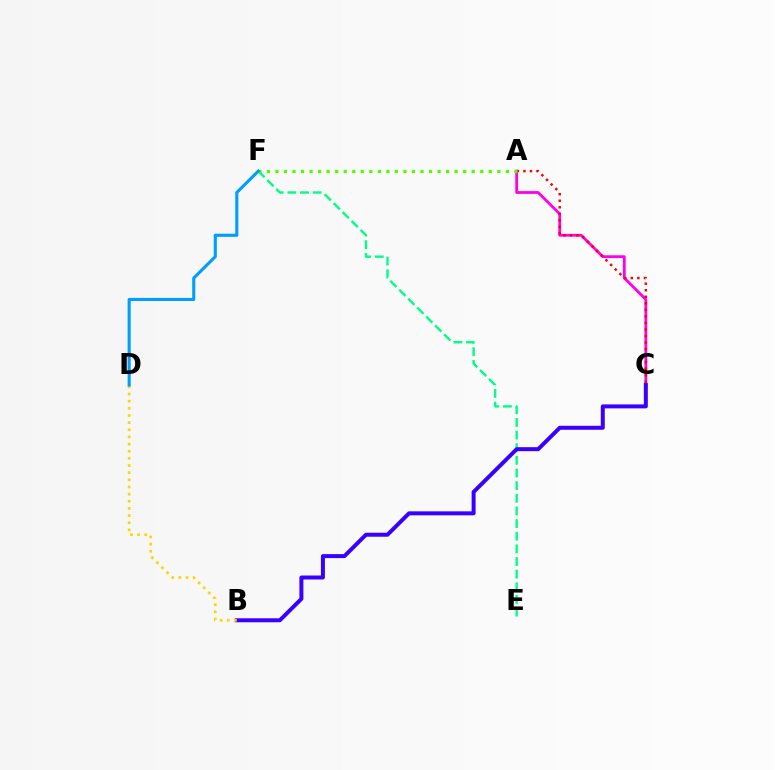{('E', 'F'): [{'color': '#00ff86', 'line_style': 'dashed', 'thickness': 1.72}], ('A', 'C'): [{'color': '#ff00ed', 'line_style': 'solid', 'thickness': 2.01}, {'color': '#ff0000', 'line_style': 'dotted', 'thickness': 1.78}], ('B', 'C'): [{'color': '#3700ff', 'line_style': 'solid', 'thickness': 2.86}], ('B', 'D'): [{'color': '#ffd500', 'line_style': 'dotted', 'thickness': 1.94}], ('A', 'F'): [{'color': '#4fff00', 'line_style': 'dotted', 'thickness': 2.32}], ('D', 'F'): [{'color': '#009eff', 'line_style': 'solid', 'thickness': 2.24}]}